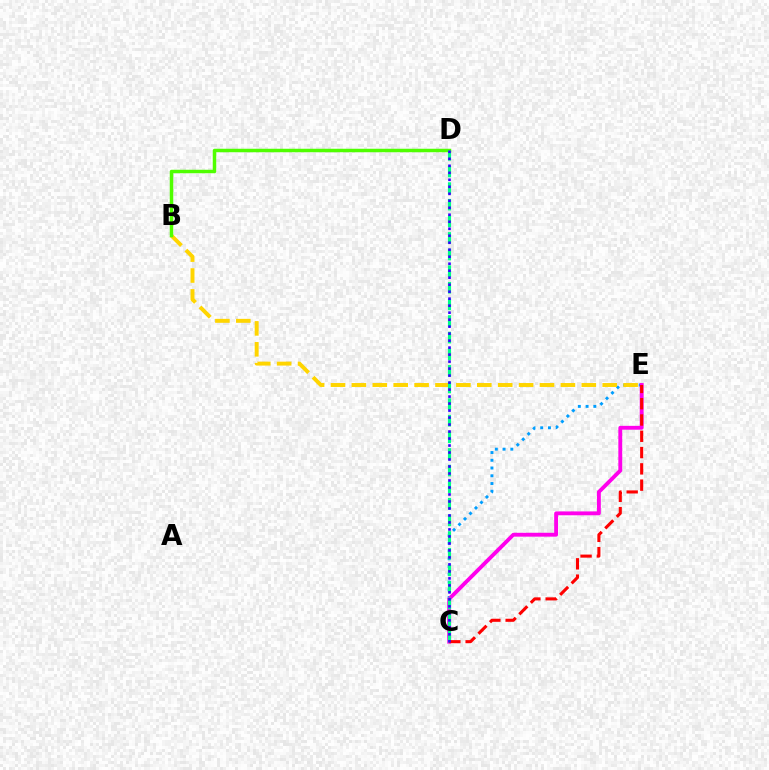{('C', 'E'): [{'color': '#009eff', 'line_style': 'dotted', 'thickness': 2.11}, {'color': '#ff00ed', 'line_style': 'solid', 'thickness': 2.78}, {'color': '#ff0000', 'line_style': 'dashed', 'thickness': 2.21}], ('B', 'E'): [{'color': '#ffd500', 'line_style': 'dashed', 'thickness': 2.84}], ('B', 'D'): [{'color': '#4fff00', 'line_style': 'solid', 'thickness': 2.51}], ('C', 'D'): [{'color': '#00ff86', 'line_style': 'dashed', 'thickness': 2.26}, {'color': '#3700ff', 'line_style': 'dotted', 'thickness': 1.9}]}